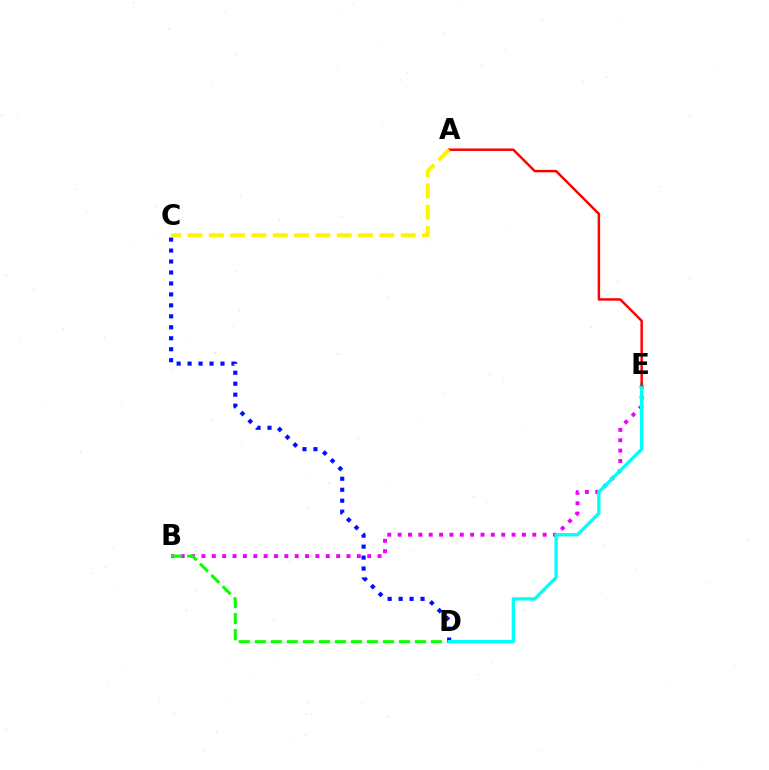{('B', 'E'): [{'color': '#ee00ff', 'line_style': 'dotted', 'thickness': 2.81}], ('B', 'D'): [{'color': '#08ff00', 'line_style': 'dashed', 'thickness': 2.17}], ('C', 'D'): [{'color': '#0010ff', 'line_style': 'dotted', 'thickness': 2.98}], ('D', 'E'): [{'color': '#00fff6', 'line_style': 'solid', 'thickness': 2.4}], ('A', 'E'): [{'color': '#ff0000', 'line_style': 'solid', 'thickness': 1.77}], ('A', 'C'): [{'color': '#fcf500', 'line_style': 'dashed', 'thickness': 2.9}]}